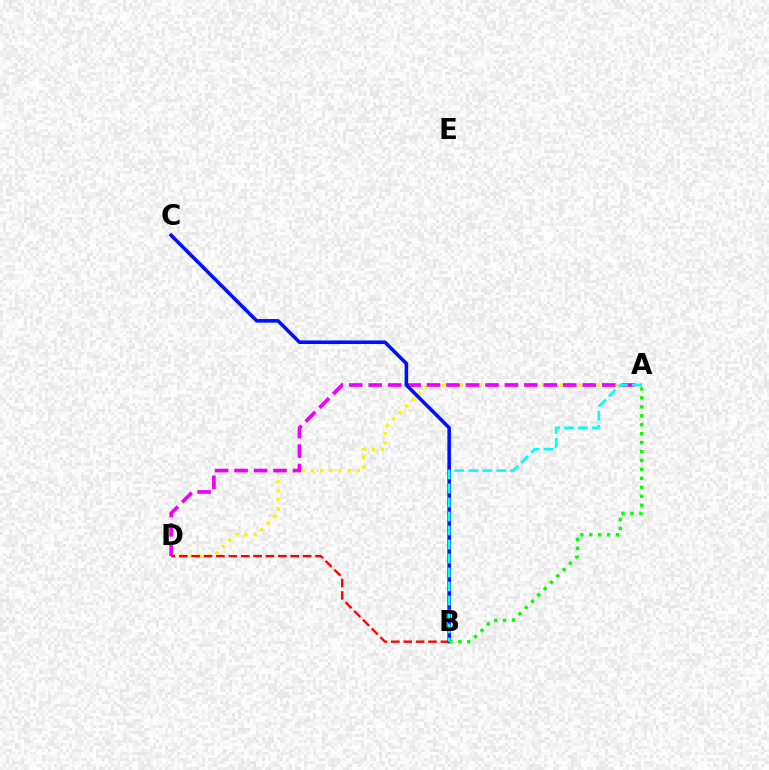{('A', 'D'): [{'color': '#fcf500', 'line_style': 'dotted', 'thickness': 2.47}, {'color': '#ee00ff', 'line_style': 'dashed', 'thickness': 2.64}], ('B', 'D'): [{'color': '#ff0000', 'line_style': 'dashed', 'thickness': 1.68}], ('B', 'C'): [{'color': '#0010ff', 'line_style': 'solid', 'thickness': 2.57}], ('A', 'B'): [{'color': '#00fff6', 'line_style': 'dashed', 'thickness': 1.9}, {'color': '#08ff00', 'line_style': 'dotted', 'thickness': 2.43}]}